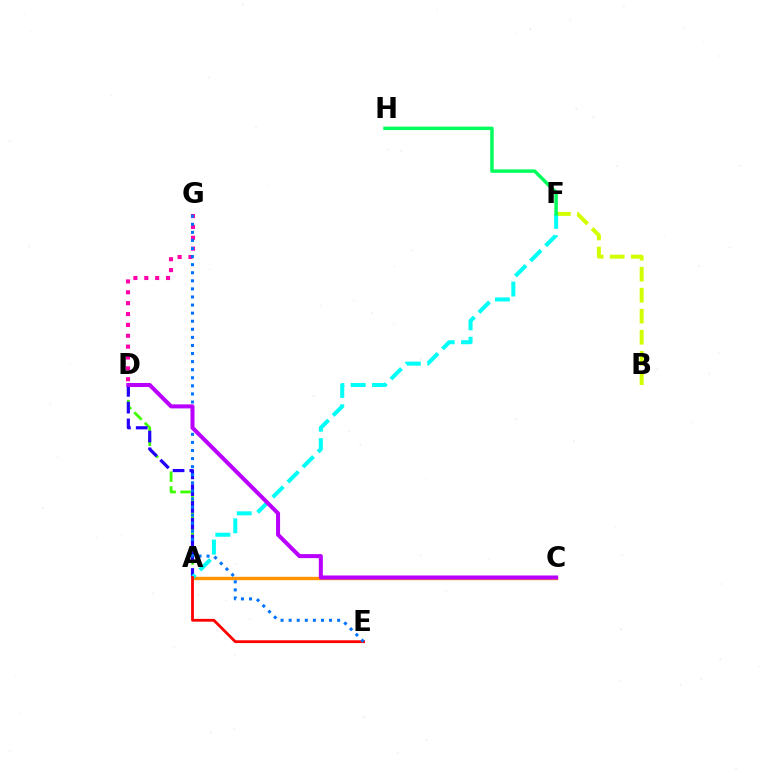{('A', 'C'): [{'color': '#ff9400', 'line_style': 'solid', 'thickness': 2.44}], ('A', 'D'): [{'color': '#3dff00', 'line_style': 'dashed', 'thickness': 2.02}, {'color': '#2500ff', 'line_style': 'dashed', 'thickness': 2.28}], ('B', 'F'): [{'color': '#d1ff00', 'line_style': 'dashed', 'thickness': 2.85}], ('D', 'G'): [{'color': '#ff00ac', 'line_style': 'dotted', 'thickness': 2.95}], ('A', 'F'): [{'color': '#00fff6', 'line_style': 'dashed', 'thickness': 2.9}], ('A', 'E'): [{'color': '#ff0000', 'line_style': 'solid', 'thickness': 2.01}], ('F', 'H'): [{'color': '#00ff5c', 'line_style': 'solid', 'thickness': 2.48}], ('E', 'G'): [{'color': '#0074ff', 'line_style': 'dotted', 'thickness': 2.2}], ('C', 'D'): [{'color': '#b900ff', 'line_style': 'solid', 'thickness': 2.91}]}